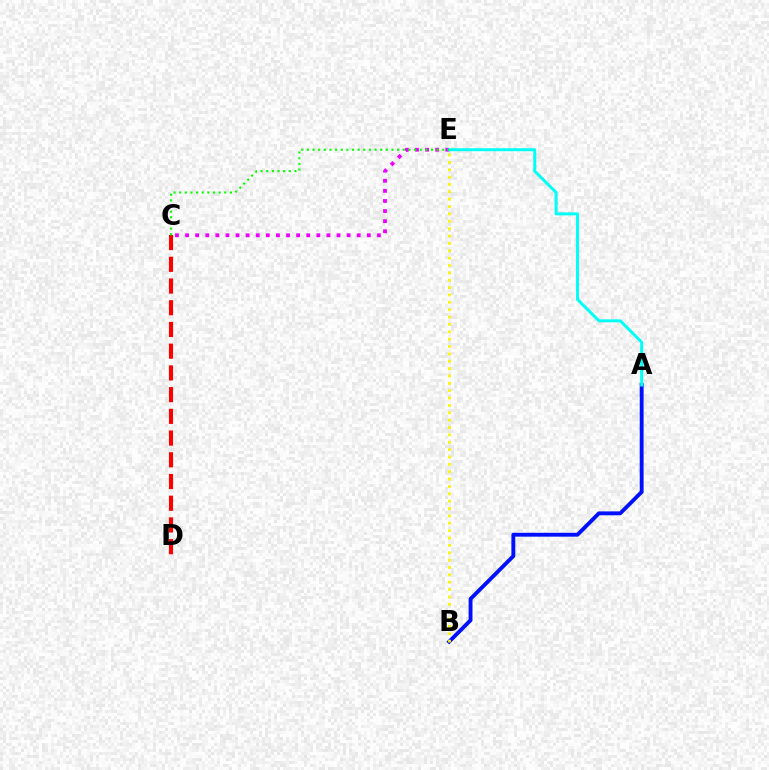{('C', 'E'): [{'color': '#ee00ff', 'line_style': 'dotted', 'thickness': 2.74}, {'color': '#08ff00', 'line_style': 'dotted', 'thickness': 1.53}], ('C', 'D'): [{'color': '#ff0000', 'line_style': 'dashed', 'thickness': 2.95}], ('A', 'B'): [{'color': '#0010ff', 'line_style': 'solid', 'thickness': 2.79}], ('A', 'E'): [{'color': '#00fff6', 'line_style': 'solid', 'thickness': 2.14}], ('B', 'E'): [{'color': '#fcf500', 'line_style': 'dotted', 'thickness': 2.0}]}